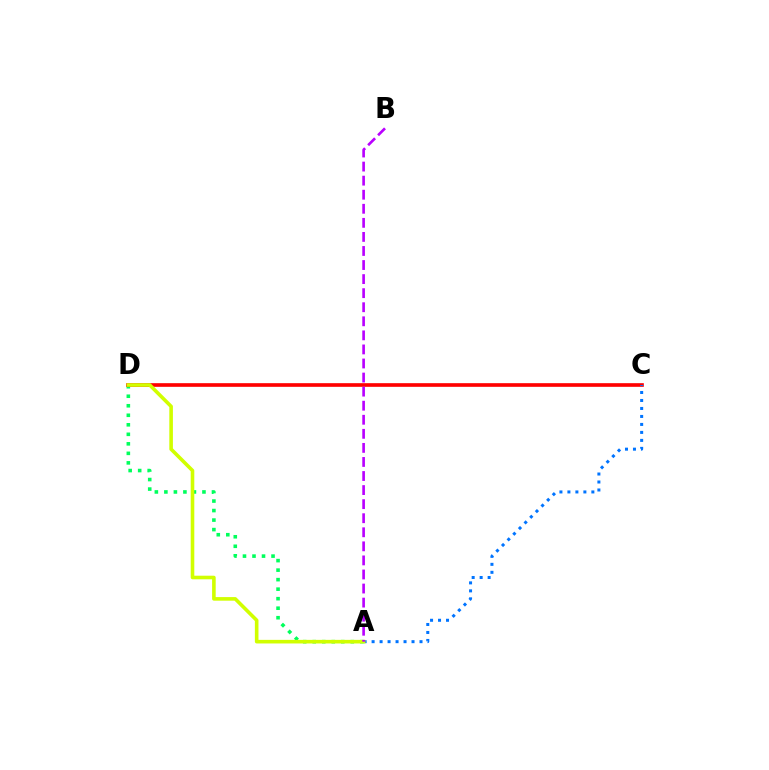{('A', 'D'): [{'color': '#00ff5c', 'line_style': 'dotted', 'thickness': 2.59}, {'color': '#d1ff00', 'line_style': 'solid', 'thickness': 2.59}], ('C', 'D'): [{'color': '#ff0000', 'line_style': 'solid', 'thickness': 2.63}], ('A', 'C'): [{'color': '#0074ff', 'line_style': 'dotted', 'thickness': 2.17}], ('A', 'B'): [{'color': '#b900ff', 'line_style': 'dashed', 'thickness': 1.91}]}